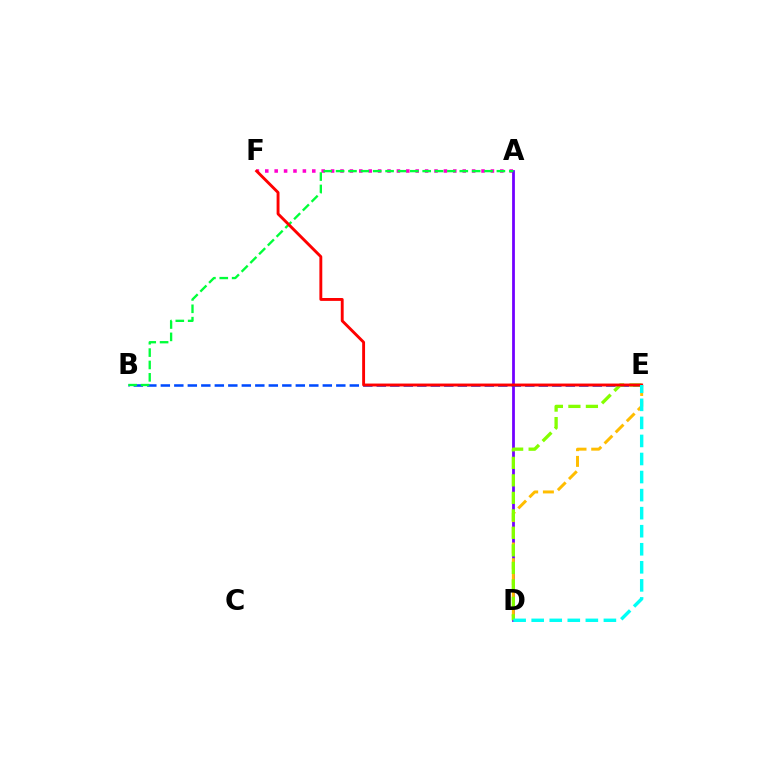{('A', 'F'): [{'color': '#ff00cf', 'line_style': 'dotted', 'thickness': 2.55}], ('A', 'D'): [{'color': '#7200ff', 'line_style': 'solid', 'thickness': 1.99}], ('D', 'E'): [{'color': '#ffbd00', 'line_style': 'dashed', 'thickness': 2.13}, {'color': '#84ff00', 'line_style': 'dashed', 'thickness': 2.38}, {'color': '#00fff6', 'line_style': 'dashed', 'thickness': 2.45}], ('B', 'E'): [{'color': '#004bff', 'line_style': 'dashed', 'thickness': 1.83}], ('A', 'B'): [{'color': '#00ff39', 'line_style': 'dashed', 'thickness': 1.68}], ('E', 'F'): [{'color': '#ff0000', 'line_style': 'solid', 'thickness': 2.08}]}